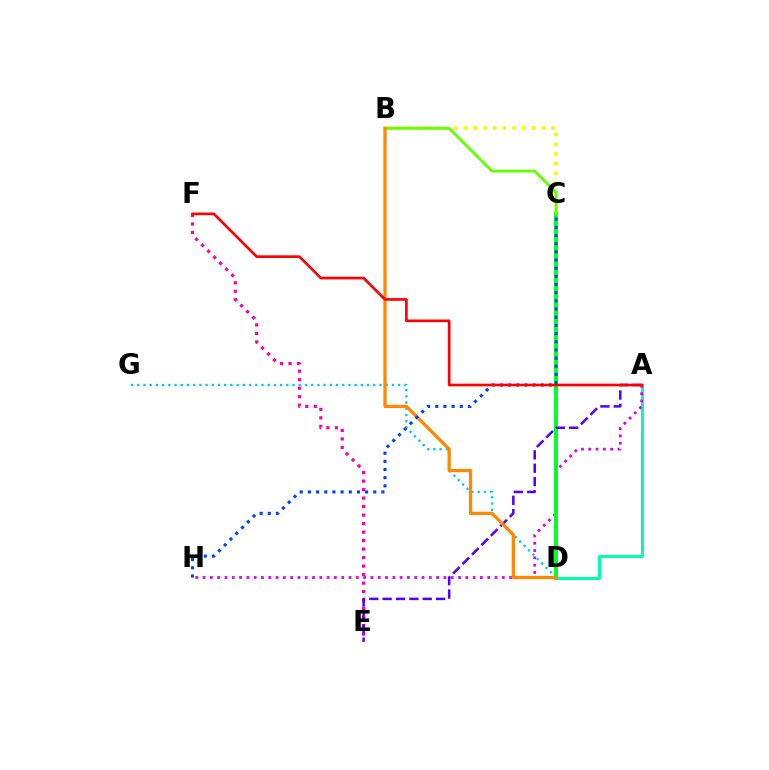{('E', 'F'): [{'color': '#ff00a0', 'line_style': 'dotted', 'thickness': 2.31}], ('A', 'D'): [{'color': '#00ffaf', 'line_style': 'solid', 'thickness': 2.16}], ('D', 'G'): [{'color': '#00c7ff', 'line_style': 'dotted', 'thickness': 1.69}], ('B', 'C'): [{'color': '#eeff00', 'line_style': 'dotted', 'thickness': 2.63}, {'color': '#66ff00', 'line_style': 'solid', 'thickness': 2.04}], ('A', 'H'): [{'color': '#d600ff', 'line_style': 'dotted', 'thickness': 1.98}], ('C', 'D'): [{'color': '#00ff27', 'line_style': 'solid', 'thickness': 2.84}], ('A', 'E'): [{'color': '#4f00ff', 'line_style': 'dashed', 'thickness': 1.82}], ('B', 'D'): [{'color': '#ff8800', 'line_style': 'solid', 'thickness': 2.36}], ('C', 'H'): [{'color': '#003fff', 'line_style': 'dotted', 'thickness': 2.22}], ('A', 'F'): [{'color': '#ff0000', 'line_style': 'solid', 'thickness': 1.93}]}